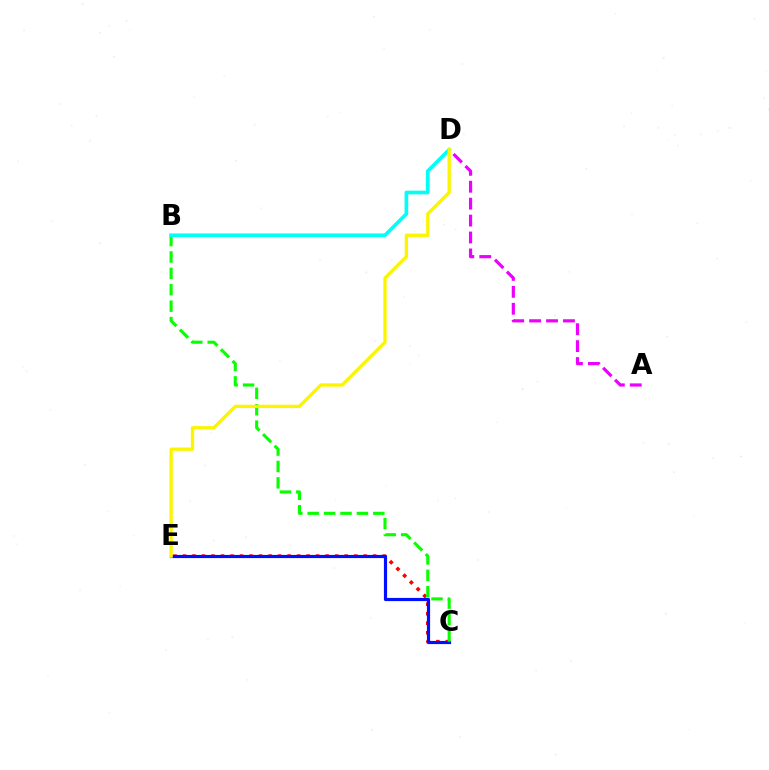{('C', 'E'): [{'color': '#ff0000', 'line_style': 'dotted', 'thickness': 2.58}, {'color': '#0010ff', 'line_style': 'solid', 'thickness': 2.28}], ('A', 'D'): [{'color': '#ee00ff', 'line_style': 'dashed', 'thickness': 2.3}], ('B', 'C'): [{'color': '#08ff00', 'line_style': 'dashed', 'thickness': 2.23}], ('B', 'D'): [{'color': '#00fff6', 'line_style': 'solid', 'thickness': 2.64}], ('D', 'E'): [{'color': '#fcf500', 'line_style': 'solid', 'thickness': 2.39}]}